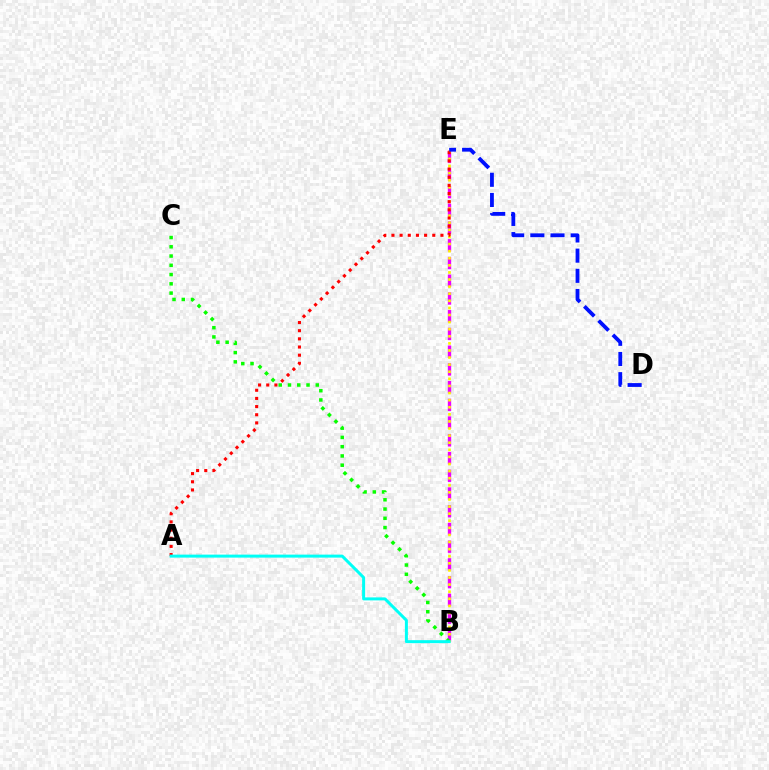{('B', 'E'): [{'color': '#ee00ff', 'line_style': 'dashed', 'thickness': 2.41}, {'color': '#fcf500', 'line_style': 'dotted', 'thickness': 1.93}], ('B', 'C'): [{'color': '#08ff00', 'line_style': 'dotted', 'thickness': 2.52}], ('A', 'E'): [{'color': '#ff0000', 'line_style': 'dotted', 'thickness': 2.22}], ('A', 'B'): [{'color': '#00fff6', 'line_style': 'solid', 'thickness': 2.15}], ('D', 'E'): [{'color': '#0010ff', 'line_style': 'dashed', 'thickness': 2.74}]}